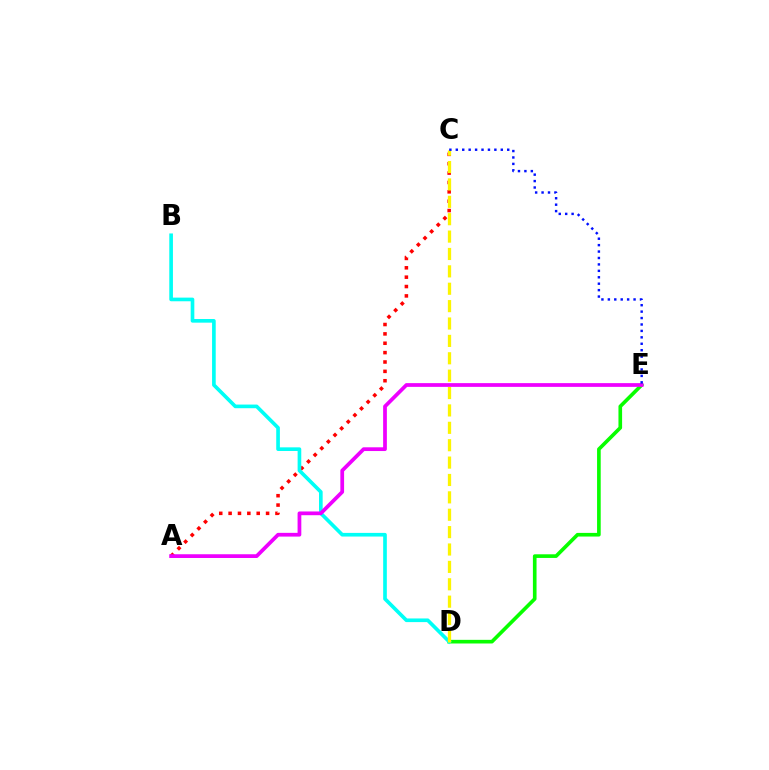{('A', 'C'): [{'color': '#ff0000', 'line_style': 'dotted', 'thickness': 2.55}], ('D', 'E'): [{'color': '#08ff00', 'line_style': 'solid', 'thickness': 2.62}], ('B', 'D'): [{'color': '#00fff6', 'line_style': 'solid', 'thickness': 2.63}], ('C', 'D'): [{'color': '#fcf500', 'line_style': 'dashed', 'thickness': 2.36}], ('A', 'E'): [{'color': '#ee00ff', 'line_style': 'solid', 'thickness': 2.69}], ('C', 'E'): [{'color': '#0010ff', 'line_style': 'dotted', 'thickness': 1.75}]}